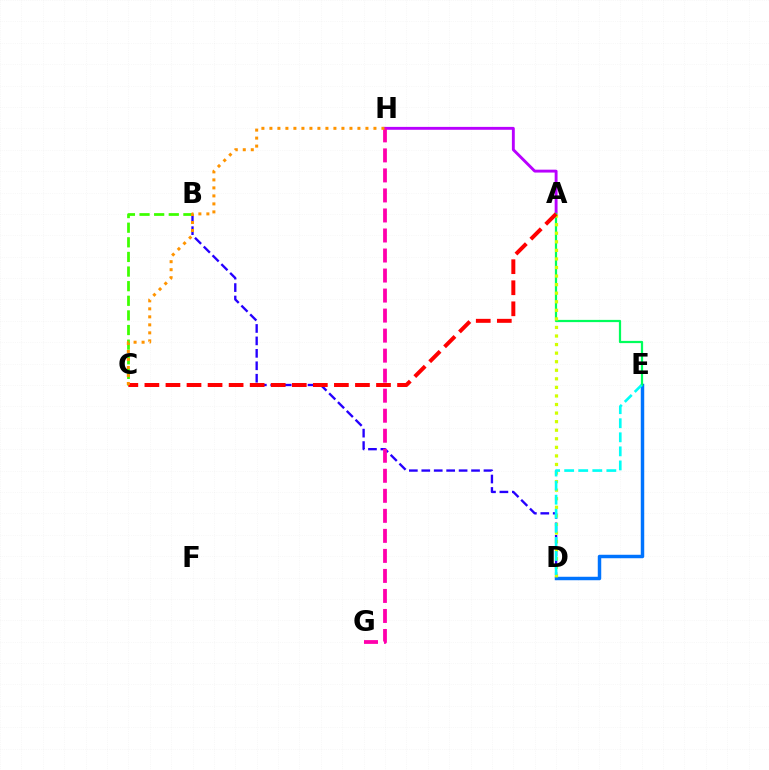{('B', 'D'): [{'color': '#2500ff', 'line_style': 'dashed', 'thickness': 1.69}], ('D', 'E'): [{'color': '#0074ff', 'line_style': 'solid', 'thickness': 2.49}, {'color': '#00fff6', 'line_style': 'dashed', 'thickness': 1.91}], ('B', 'C'): [{'color': '#3dff00', 'line_style': 'dashed', 'thickness': 1.99}], ('A', 'H'): [{'color': '#b900ff', 'line_style': 'solid', 'thickness': 2.08}], ('A', 'E'): [{'color': '#00ff5c', 'line_style': 'solid', 'thickness': 1.61}], ('A', 'D'): [{'color': '#d1ff00', 'line_style': 'dotted', 'thickness': 2.33}], ('G', 'H'): [{'color': '#ff00ac', 'line_style': 'dashed', 'thickness': 2.72}], ('A', 'C'): [{'color': '#ff0000', 'line_style': 'dashed', 'thickness': 2.86}], ('C', 'H'): [{'color': '#ff9400', 'line_style': 'dotted', 'thickness': 2.17}]}